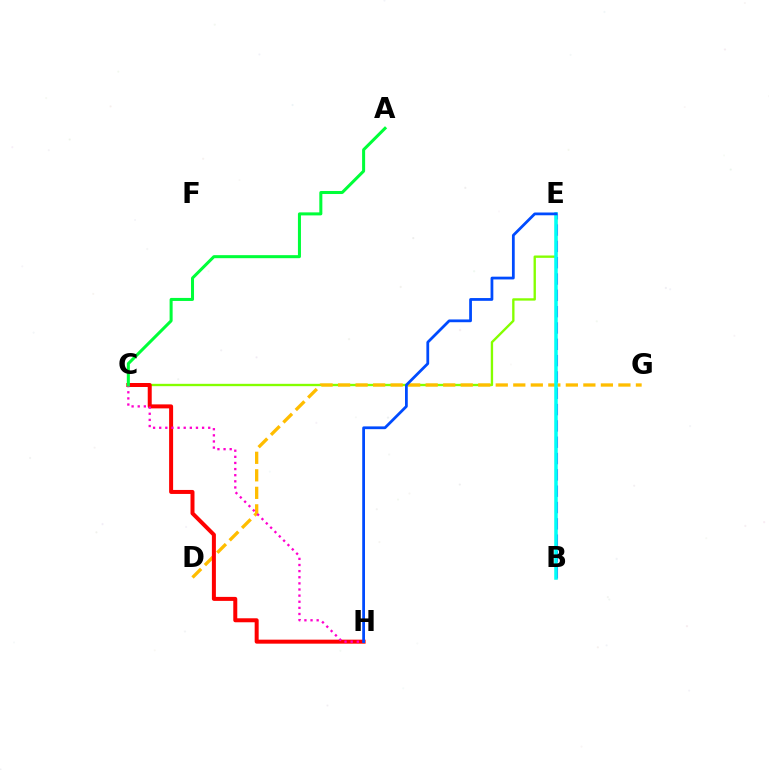{('C', 'E'): [{'color': '#84ff00', 'line_style': 'solid', 'thickness': 1.69}], ('D', 'G'): [{'color': '#ffbd00', 'line_style': 'dashed', 'thickness': 2.38}], ('C', 'H'): [{'color': '#ff0000', 'line_style': 'solid', 'thickness': 2.88}, {'color': '#ff00cf', 'line_style': 'dotted', 'thickness': 1.66}], ('B', 'E'): [{'color': '#7200ff', 'line_style': 'dashed', 'thickness': 2.22}, {'color': '#00fff6', 'line_style': 'solid', 'thickness': 2.53}], ('A', 'C'): [{'color': '#00ff39', 'line_style': 'solid', 'thickness': 2.18}], ('E', 'H'): [{'color': '#004bff', 'line_style': 'solid', 'thickness': 1.99}]}